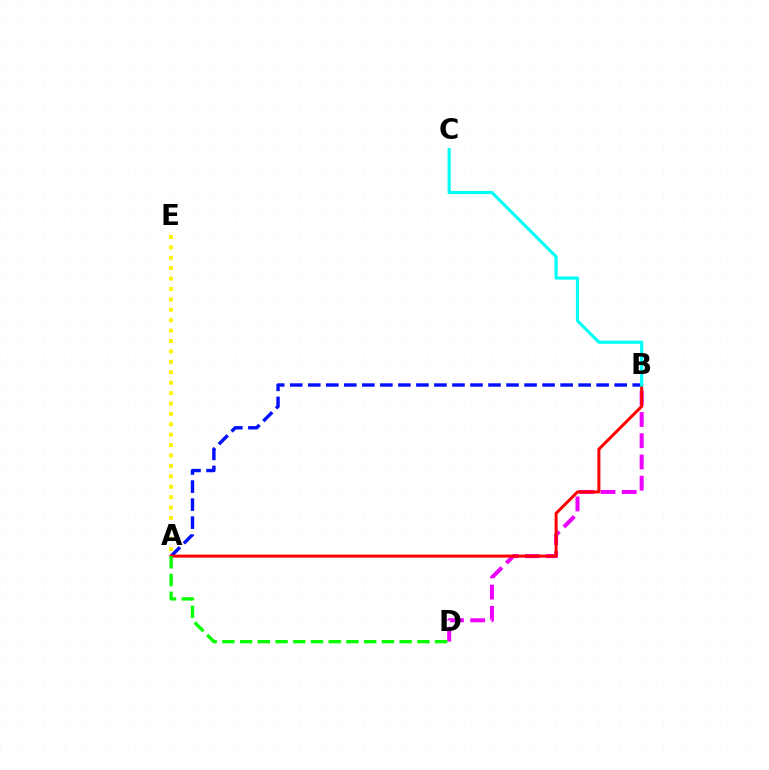{('B', 'D'): [{'color': '#ee00ff', 'line_style': 'dashed', 'thickness': 2.88}], ('A', 'E'): [{'color': '#fcf500', 'line_style': 'dotted', 'thickness': 2.83}], ('A', 'B'): [{'color': '#0010ff', 'line_style': 'dashed', 'thickness': 2.45}, {'color': '#ff0000', 'line_style': 'solid', 'thickness': 2.17}], ('A', 'D'): [{'color': '#08ff00', 'line_style': 'dashed', 'thickness': 2.41}], ('B', 'C'): [{'color': '#00fff6', 'line_style': 'solid', 'thickness': 2.27}]}